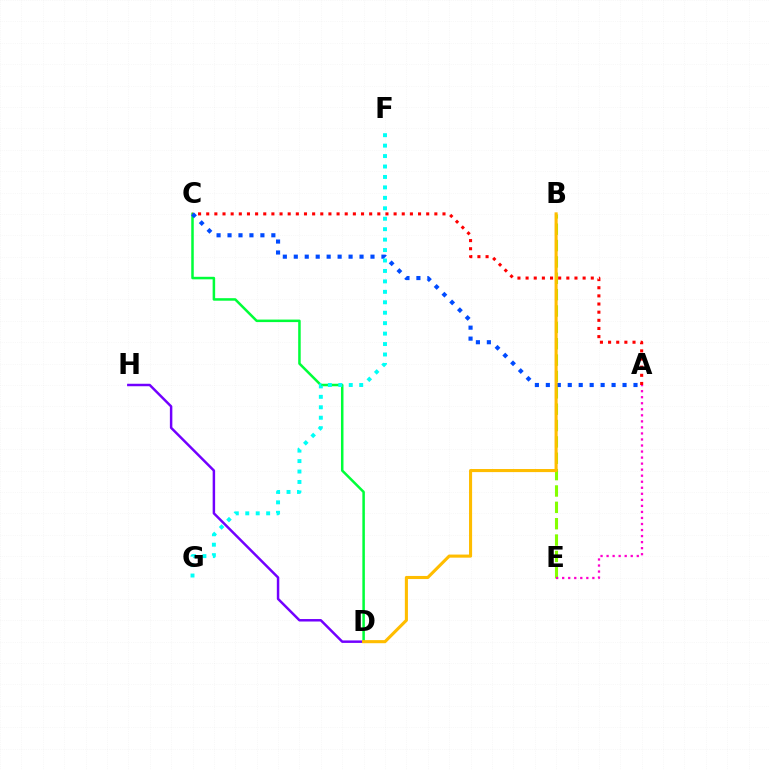{('D', 'H'): [{'color': '#7200ff', 'line_style': 'solid', 'thickness': 1.78}], ('C', 'D'): [{'color': '#00ff39', 'line_style': 'solid', 'thickness': 1.81}], ('B', 'E'): [{'color': '#84ff00', 'line_style': 'dashed', 'thickness': 2.22}], ('A', 'C'): [{'color': '#ff0000', 'line_style': 'dotted', 'thickness': 2.21}, {'color': '#004bff', 'line_style': 'dotted', 'thickness': 2.98}], ('A', 'E'): [{'color': '#ff00cf', 'line_style': 'dotted', 'thickness': 1.64}], ('F', 'G'): [{'color': '#00fff6', 'line_style': 'dotted', 'thickness': 2.84}], ('B', 'D'): [{'color': '#ffbd00', 'line_style': 'solid', 'thickness': 2.23}]}